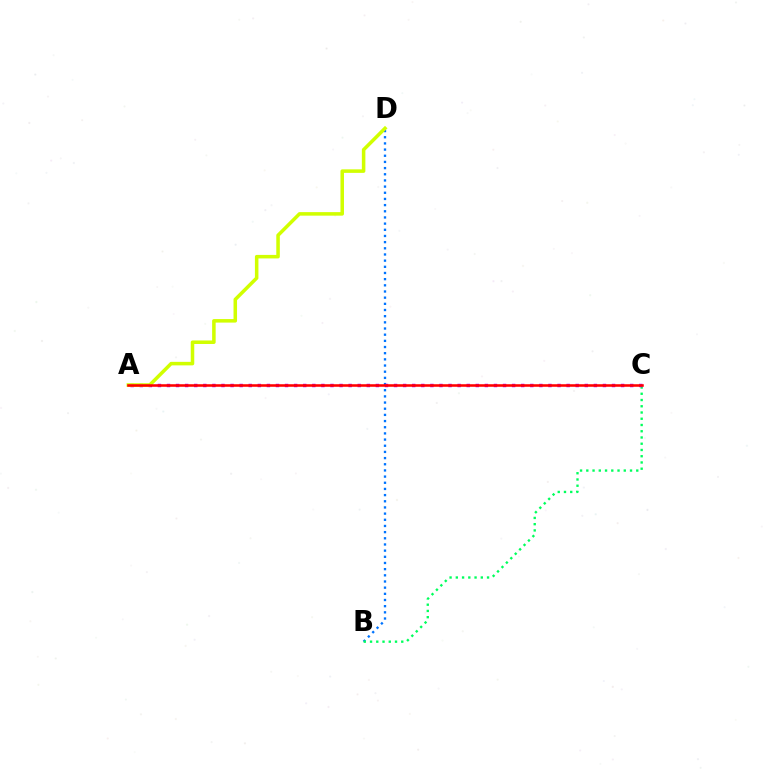{('B', 'D'): [{'color': '#0074ff', 'line_style': 'dotted', 'thickness': 1.68}], ('B', 'C'): [{'color': '#00ff5c', 'line_style': 'dotted', 'thickness': 1.7}], ('A', 'C'): [{'color': '#b900ff', 'line_style': 'dotted', 'thickness': 2.47}, {'color': '#ff0000', 'line_style': 'solid', 'thickness': 1.84}], ('A', 'D'): [{'color': '#d1ff00', 'line_style': 'solid', 'thickness': 2.54}]}